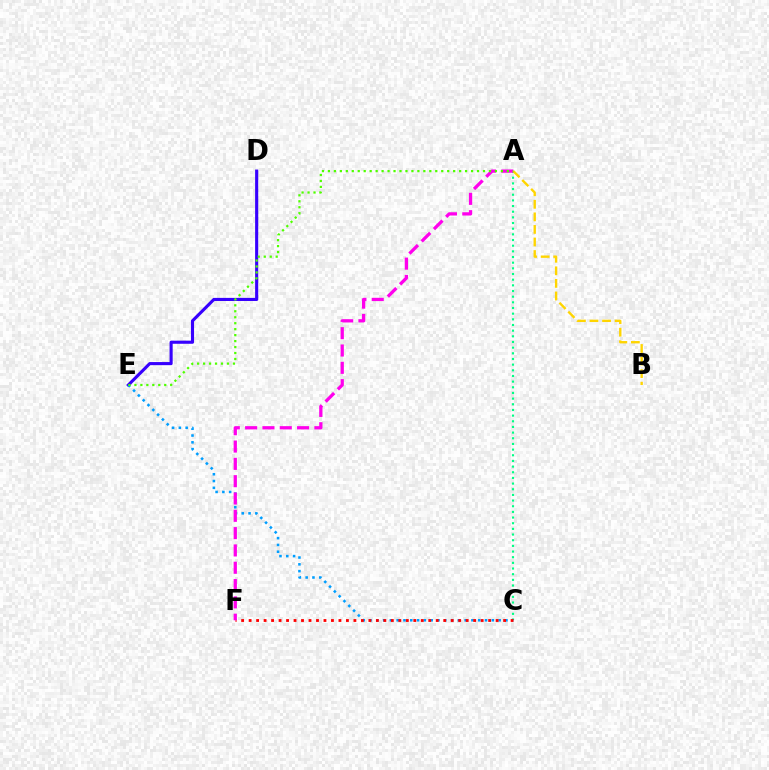{('A', 'C'): [{'color': '#00ff86', 'line_style': 'dotted', 'thickness': 1.54}], ('D', 'E'): [{'color': '#3700ff', 'line_style': 'solid', 'thickness': 2.24}], ('C', 'E'): [{'color': '#009eff', 'line_style': 'dotted', 'thickness': 1.85}], ('C', 'F'): [{'color': '#ff0000', 'line_style': 'dotted', 'thickness': 2.03}], ('A', 'F'): [{'color': '#ff00ed', 'line_style': 'dashed', 'thickness': 2.35}], ('A', 'B'): [{'color': '#ffd500', 'line_style': 'dashed', 'thickness': 1.71}], ('A', 'E'): [{'color': '#4fff00', 'line_style': 'dotted', 'thickness': 1.62}]}